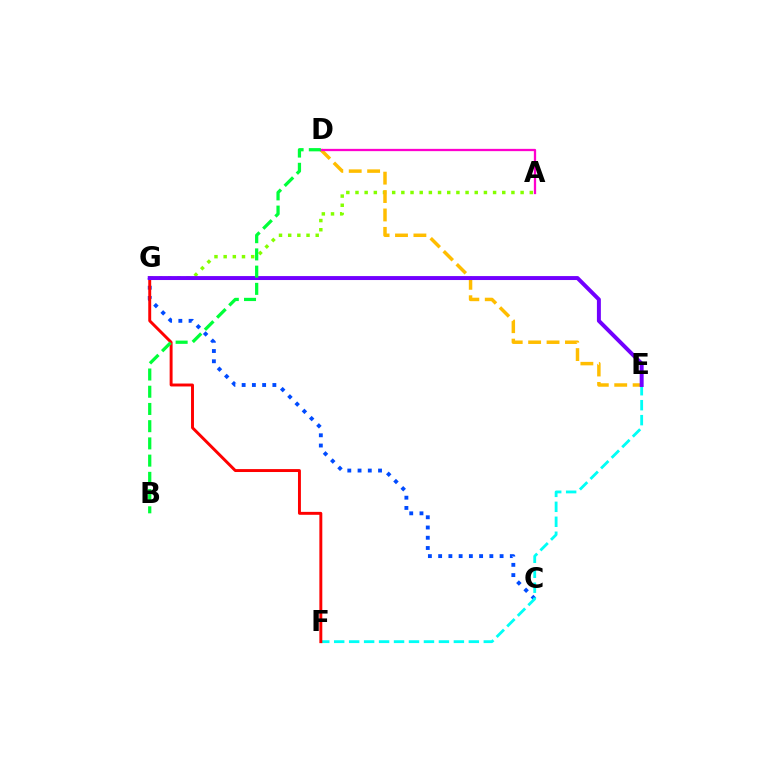{('A', 'G'): [{'color': '#84ff00', 'line_style': 'dotted', 'thickness': 2.49}], ('C', 'G'): [{'color': '#004bff', 'line_style': 'dotted', 'thickness': 2.78}], ('D', 'E'): [{'color': '#ffbd00', 'line_style': 'dashed', 'thickness': 2.5}], ('E', 'F'): [{'color': '#00fff6', 'line_style': 'dashed', 'thickness': 2.03}], ('F', 'G'): [{'color': '#ff0000', 'line_style': 'solid', 'thickness': 2.11}], ('A', 'D'): [{'color': '#ff00cf', 'line_style': 'solid', 'thickness': 1.65}], ('E', 'G'): [{'color': '#7200ff', 'line_style': 'solid', 'thickness': 2.85}], ('B', 'D'): [{'color': '#00ff39', 'line_style': 'dashed', 'thickness': 2.34}]}